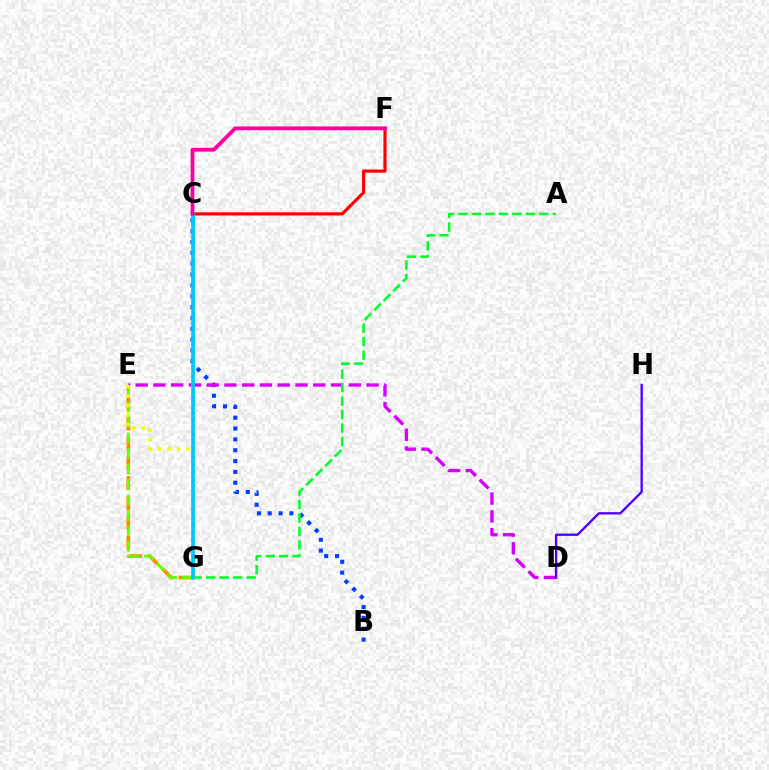{('B', 'C'): [{'color': '#003fff', 'line_style': 'dotted', 'thickness': 2.95}], ('D', 'E'): [{'color': '#d600ff', 'line_style': 'dashed', 'thickness': 2.41}], ('D', 'H'): [{'color': '#4f00ff', 'line_style': 'solid', 'thickness': 1.68}], ('C', 'F'): [{'color': '#ff0000', 'line_style': 'solid', 'thickness': 2.26}, {'color': '#ff00a0', 'line_style': 'solid', 'thickness': 2.73}], ('A', 'G'): [{'color': '#00ff27', 'line_style': 'dashed', 'thickness': 1.83}], ('E', 'G'): [{'color': '#ff8800', 'line_style': 'dashed', 'thickness': 2.7}, {'color': '#66ff00', 'line_style': 'dashed', 'thickness': 2.1}, {'color': '#eeff00', 'line_style': 'dotted', 'thickness': 2.55}], ('C', 'G'): [{'color': '#00ffaf', 'line_style': 'dotted', 'thickness': 2.05}, {'color': '#00c7ff', 'line_style': 'solid', 'thickness': 2.64}]}